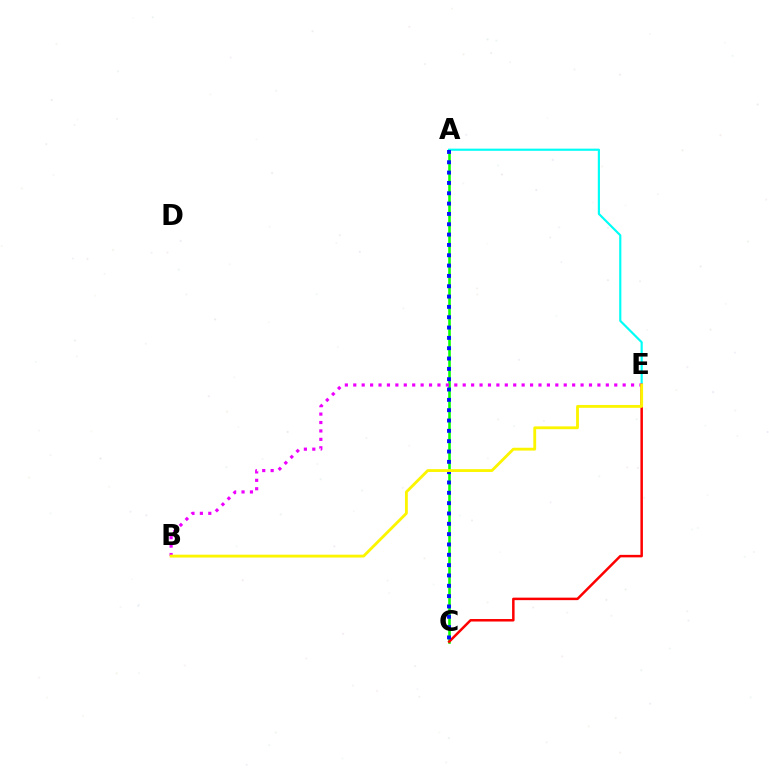{('A', 'C'): [{'color': '#08ff00', 'line_style': 'solid', 'thickness': 1.87}, {'color': '#0010ff', 'line_style': 'dotted', 'thickness': 2.81}], ('A', 'E'): [{'color': '#00fff6', 'line_style': 'solid', 'thickness': 1.56}], ('B', 'E'): [{'color': '#ee00ff', 'line_style': 'dotted', 'thickness': 2.29}, {'color': '#fcf500', 'line_style': 'solid', 'thickness': 2.04}], ('C', 'E'): [{'color': '#ff0000', 'line_style': 'solid', 'thickness': 1.8}]}